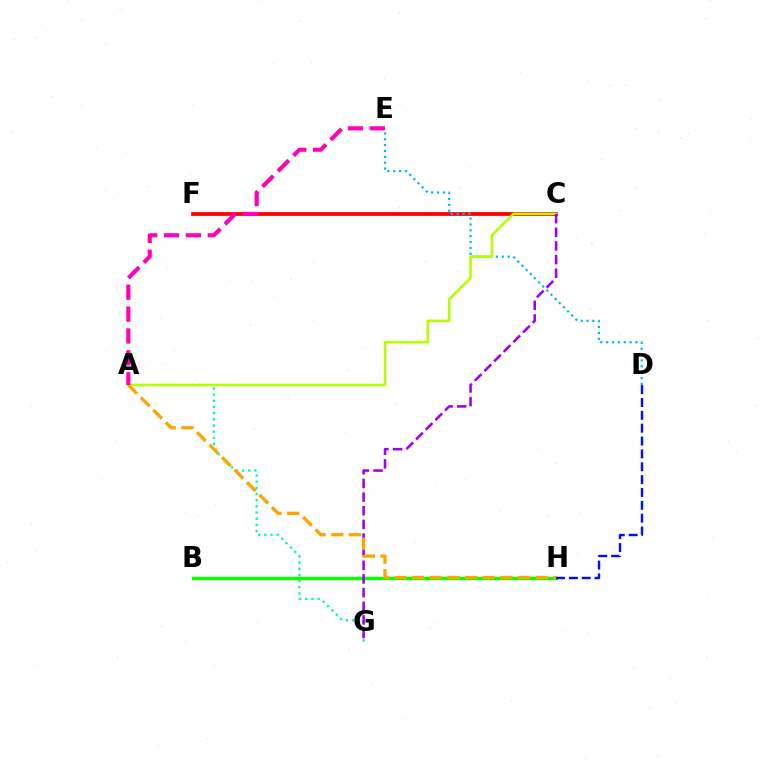{('A', 'G'): [{'color': '#00ff9d', 'line_style': 'dotted', 'thickness': 1.68}], ('C', 'F'): [{'color': '#ff0000', 'line_style': 'solid', 'thickness': 2.71}], ('B', 'H'): [{'color': '#08ff00', 'line_style': 'solid', 'thickness': 2.45}], ('D', 'E'): [{'color': '#00b5ff', 'line_style': 'dotted', 'thickness': 1.59}], ('A', 'C'): [{'color': '#b3ff00', 'line_style': 'solid', 'thickness': 1.83}], ('C', 'G'): [{'color': '#9b00ff', 'line_style': 'dashed', 'thickness': 1.85}], ('A', 'H'): [{'color': '#ffa500', 'line_style': 'dashed', 'thickness': 2.4}], ('A', 'E'): [{'color': '#ff00bd', 'line_style': 'dashed', 'thickness': 2.97}], ('D', 'H'): [{'color': '#0010ff', 'line_style': 'dashed', 'thickness': 1.75}]}